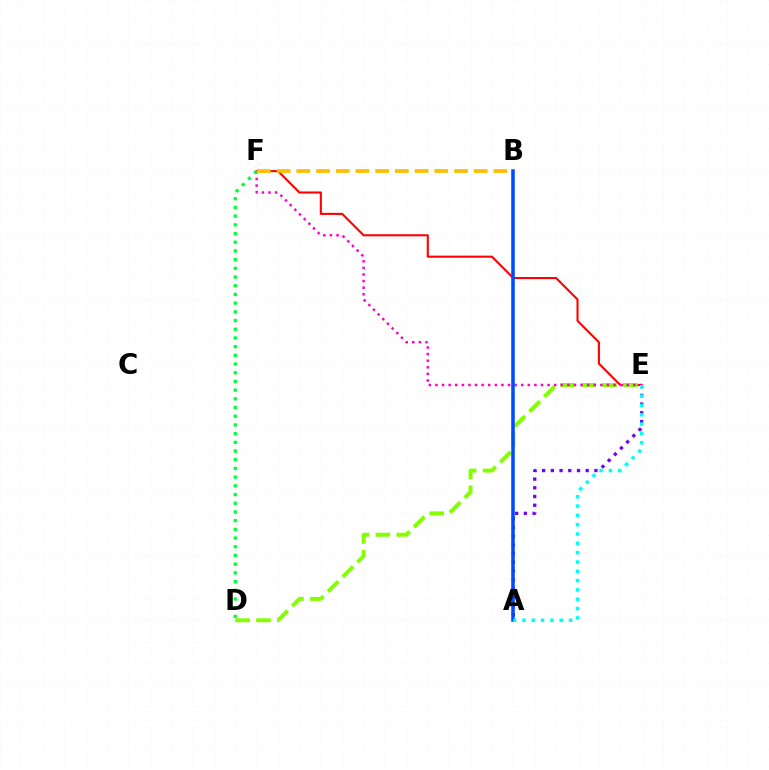{('A', 'E'): [{'color': '#7200ff', 'line_style': 'dotted', 'thickness': 2.37}, {'color': '#00fff6', 'line_style': 'dotted', 'thickness': 2.53}], ('E', 'F'): [{'color': '#ff0000', 'line_style': 'solid', 'thickness': 1.51}, {'color': '#ff00cf', 'line_style': 'dotted', 'thickness': 1.79}], ('D', 'E'): [{'color': '#84ff00', 'line_style': 'dashed', 'thickness': 2.84}], ('A', 'B'): [{'color': '#004bff', 'line_style': 'solid', 'thickness': 2.54}], ('D', 'F'): [{'color': '#00ff39', 'line_style': 'dotted', 'thickness': 2.36}], ('B', 'F'): [{'color': '#ffbd00', 'line_style': 'dashed', 'thickness': 2.68}]}